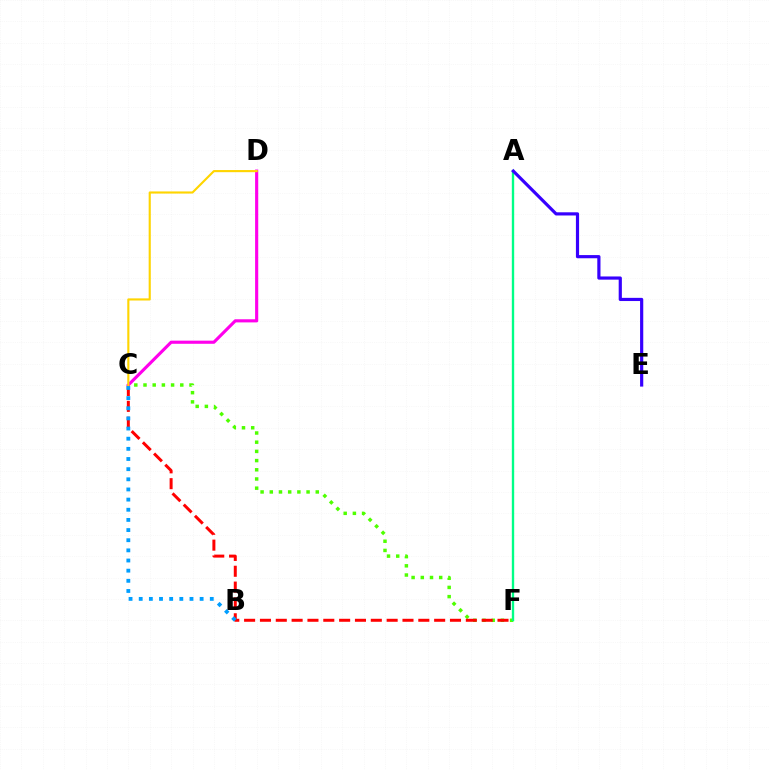{('C', 'F'): [{'color': '#4fff00', 'line_style': 'dotted', 'thickness': 2.5}, {'color': '#ff0000', 'line_style': 'dashed', 'thickness': 2.15}], ('C', 'D'): [{'color': '#ff00ed', 'line_style': 'solid', 'thickness': 2.26}, {'color': '#ffd500', 'line_style': 'solid', 'thickness': 1.53}], ('A', 'F'): [{'color': '#00ff86', 'line_style': 'solid', 'thickness': 1.7}], ('B', 'C'): [{'color': '#009eff', 'line_style': 'dotted', 'thickness': 2.76}], ('A', 'E'): [{'color': '#3700ff', 'line_style': 'solid', 'thickness': 2.29}]}